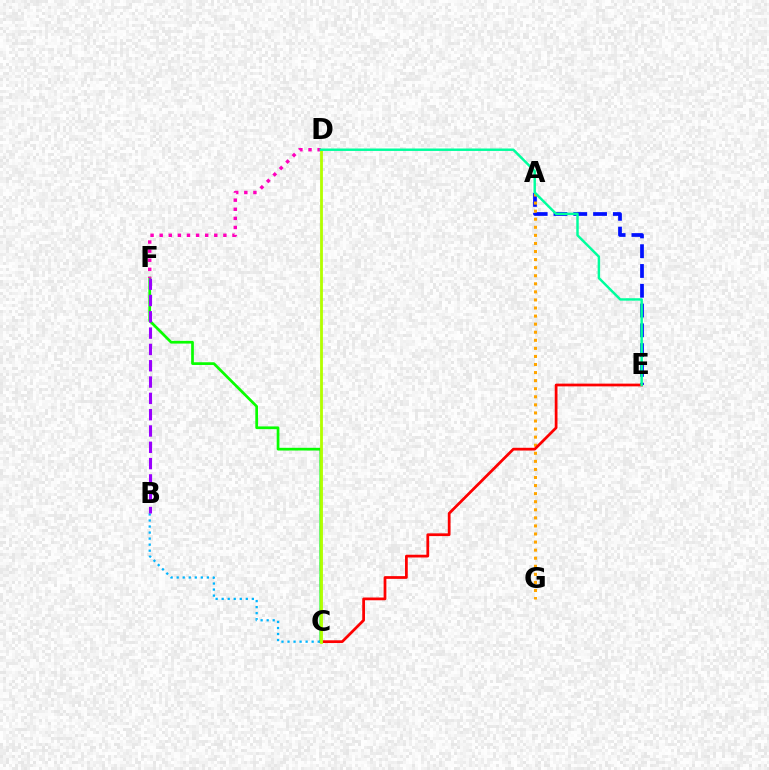{('A', 'E'): [{'color': '#0010ff', 'line_style': 'dashed', 'thickness': 2.69}], ('A', 'G'): [{'color': '#ffa500', 'line_style': 'dotted', 'thickness': 2.19}], ('C', 'E'): [{'color': '#ff0000', 'line_style': 'solid', 'thickness': 1.98}], ('C', 'F'): [{'color': '#08ff00', 'line_style': 'solid', 'thickness': 1.95}], ('D', 'F'): [{'color': '#ff00bd', 'line_style': 'dotted', 'thickness': 2.47}], ('B', 'C'): [{'color': '#00b5ff', 'line_style': 'dotted', 'thickness': 1.64}], ('C', 'D'): [{'color': '#b3ff00', 'line_style': 'solid', 'thickness': 2.02}], ('B', 'F'): [{'color': '#9b00ff', 'line_style': 'dashed', 'thickness': 2.22}], ('D', 'E'): [{'color': '#00ff9d', 'line_style': 'solid', 'thickness': 1.77}]}